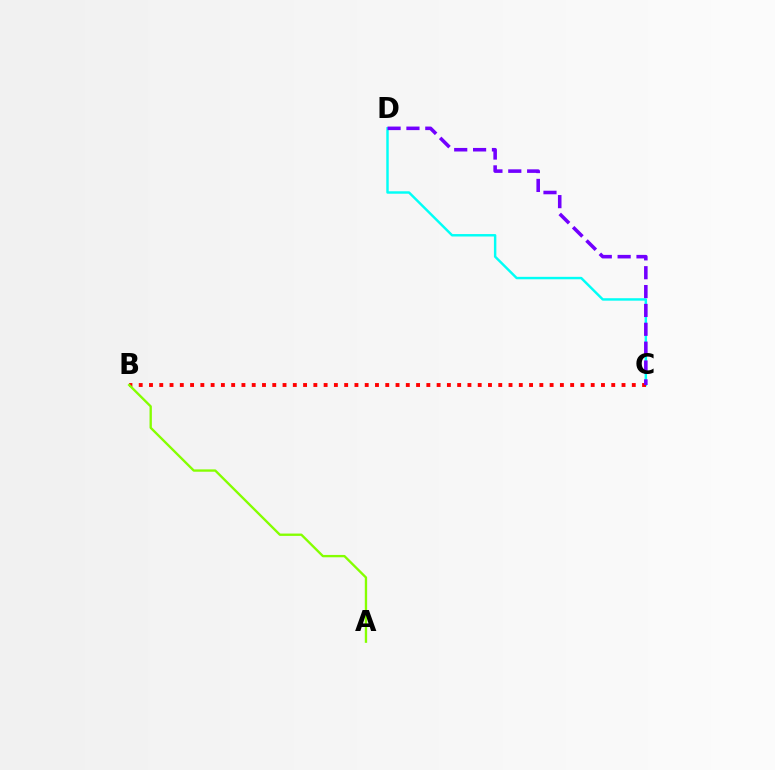{('C', 'D'): [{'color': '#00fff6', 'line_style': 'solid', 'thickness': 1.76}, {'color': '#7200ff', 'line_style': 'dashed', 'thickness': 2.56}], ('B', 'C'): [{'color': '#ff0000', 'line_style': 'dotted', 'thickness': 2.79}], ('A', 'B'): [{'color': '#84ff00', 'line_style': 'solid', 'thickness': 1.69}]}